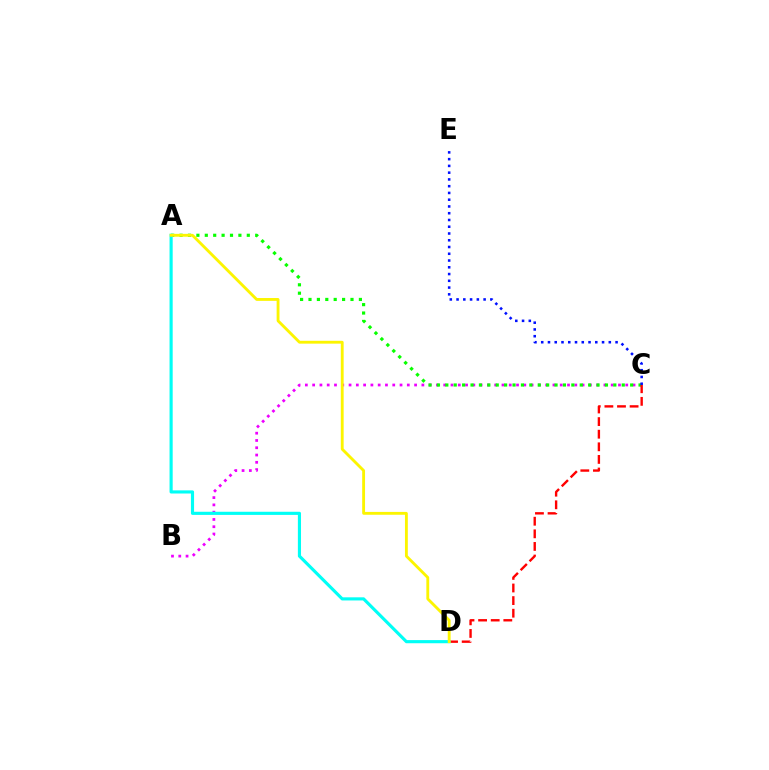{('B', 'C'): [{'color': '#ee00ff', 'line_style': 'dotted', 'thickness': 1.98}], ('A', 'C'): [{'color': '#08ff00', 'line_style': 'dotted', 'thickness': 2.28}], ('C', 'D'): [{'color': '#ff0000', 'line_style': 'dashed', 'thickness': 1.71}], ('C', 'E'): [{'color': '#0010ff', 'line_style': 'dotted', 'thickness': 1.84}], ('A', 'D'): [{'color': '#00fff6', 'line_style': 'solid', 'thickness': 2.26}, {'color': '#fcf500', 'line_style': 'solid', 'thickness': 2.05}]}